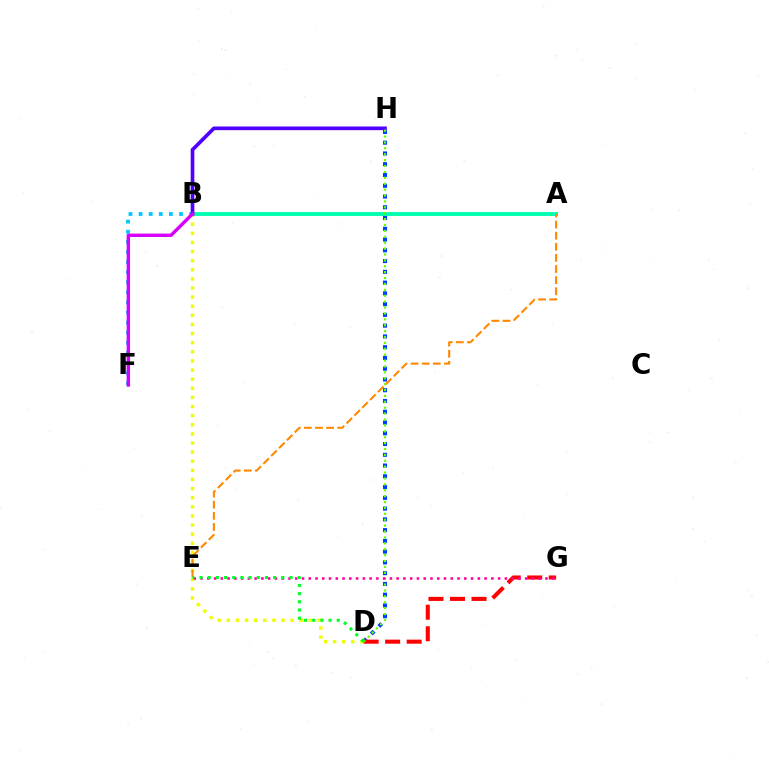{('A', 'B'): [{'color': '#00ffaf', 'line_style': 'solid', 'thickness': 2.79}], ('B', 'F'): [{'color': '#00c7ff', 'line_style': 'dotted', 'thickness': 2.74}, {'color': '#d600ff', 'line_style': 'solid', 'thickness': 2.44}], ('B', 'D'): [{'color': '#eeff00', 'line_style': 'dotted', 'thickness': 2.48}], ('B', 'H'): [{'color': '#4f00ff', 'line_style': 'solid', 'thickness': 2.64}], ('A', 'E'): [{'color': '#ff8800', 'line_style': 'dashed', 'thickness': 1.51}], ('D', 'H'): [{'color': '#003fff', 'line_style': 'dotted', 'thickness': 2.92}, {'color': '#66ff00', 'line_style': 'dotted', 'thickness': 1.6}], ('D', 'G'): [{'color': '#ff0000', 'line_style': 'dashed', 'thickness': 2.92}], ('E', 'G'): [{'color': '#ff00a0', 'line_style': 'dotted', 'thickness': 1.84}], ('D', 'E'): [{'color': '#00ff27', 'line_style': 'dotted', 'thickness': 2.22}]}